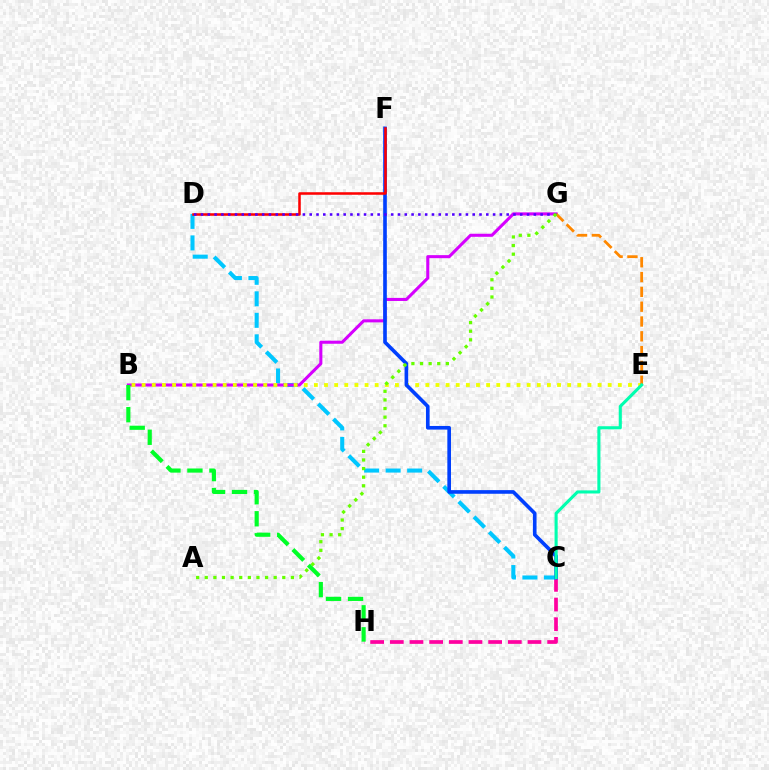{('C', 'H'): [{'color': '#ff00a0', 'line_style': 'dashed', 'thickness': 2.67}], ('C', 'D'): [{'color': '#00c7ff', 'line_style': 'dashed', 'thickness': 2.92}], ('B', 'G'): [{'color': '#d600ff', 'line_style': 'solid', 'thickness': 2.21}], ('B', 'E'): [{'color': '#eeff00', 'line_style': 'dotted', 'thickness': 2.75}], ('C', 'F'): [{'color': '#003fff', 'line_style': 'solid', 'thickness': 2.62}], ('D', 'F'): [{'color': '#ff0000', 'line_style': 'solid', 'thickness': 1.83}], ('E', 'G'): [{'color': '#ff8800', 'line_style': 'dashed', 'thickness': 2.01}], ('B', 'H'): [{'color': '#00ff27', 'line_style': 'dashed', 'thickness': 2.99}], ('D', 'G'): [{'color': '#4f00ff', 'line_style': 'dotted', 'thickness': 1.85}], ('C', 'E'): [{'color': '#00ffaf', 'line_style': 'solid', 'thickness': 2.23}], ('A', 'G'): [{'color': '#66ff00', 'line_style': 'dotted', 'thickness': 2.34}]}